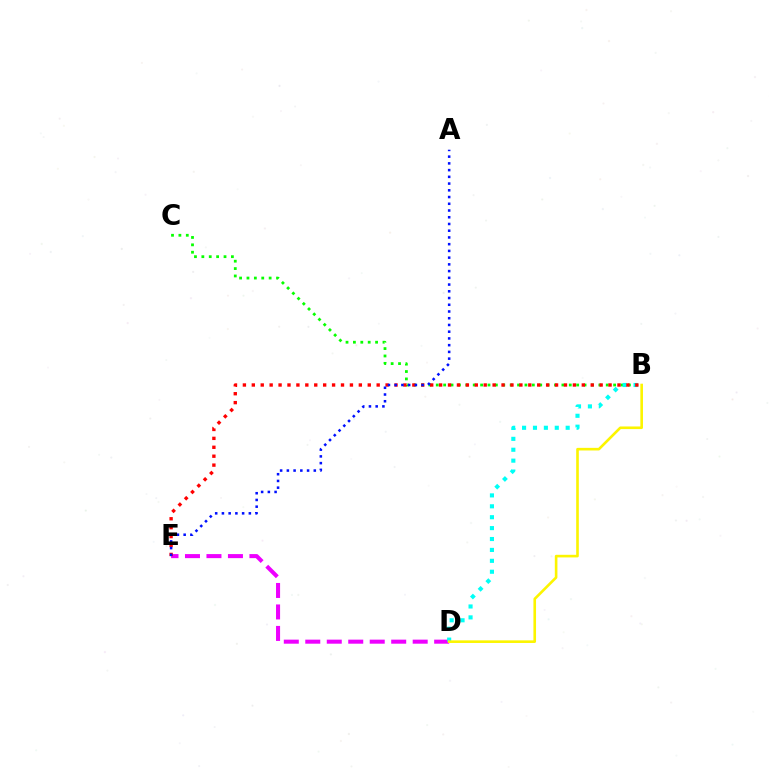{('D', 'E'): [{'color': '#ee00ff', 'line_style': 'dashed', 'thickness': 2.92}], ('B', 'C'): [{'color': '#08ff00', 'line_style': 'dotted', 'thickness': 2.01}], ('B', 'D'): [{'color': '#00fff6', 'line_style': 'dotted', 'thickness': 2.96}, {'color': '#fcf500', 'line_style': 'solid', 'thickness': 1.88}], ('B', 'E'): [{'color': '#ff0000', 'line_style': 'dotted', 'thickness': 2.42}], ('A', 'E'): [{'color': '#0010ff', 'line_style': 'dotted', 'thickness': 1.83}]}